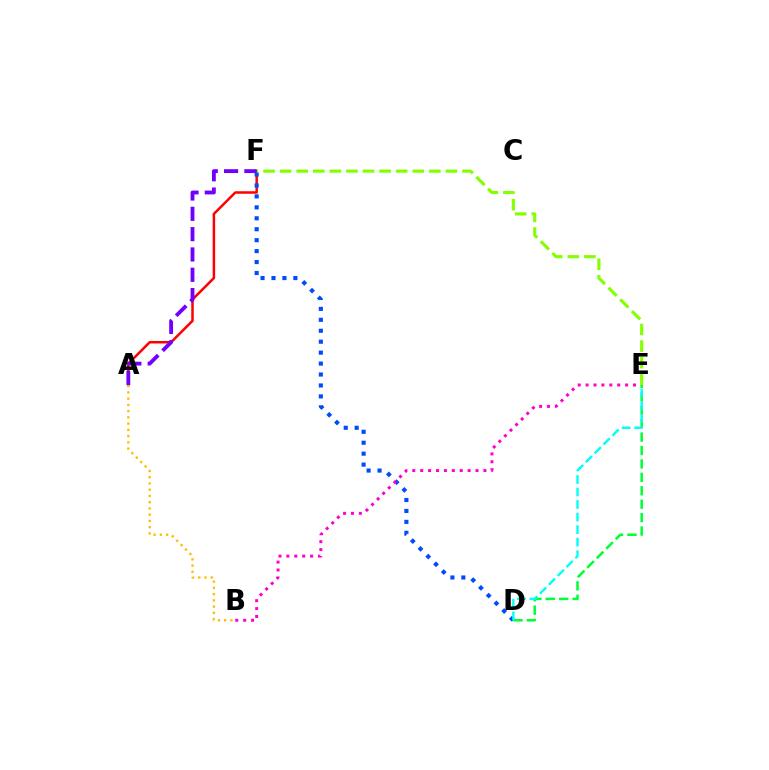{('A', 'F'): [{'color': '#ff0000', 'line_style': 'solid', 'thickness': 1.8}, {'color': '#7200ff', 'line_style': 'dashed', 'thickness': 2.76}], ('A', 'B'): [{'color': '#ffbd00', 'line_style': 'dotted', 'thickness': 1.7}], ('D', 'F'): [{'color': '#004bff', 'line_style': 'dotted', 'thickness': 2.97}], ('B', 'E'): [{'color': '#ff00cf', 'line_style': 'dotted', 'thickness': 2.15}], ('D', 'E'): [{'color': '#00ff39', 'line_style': 'dashed', 'thickness': 1.82}, {'color': '#00fff6', 'line_style': 'dashed', 'thickness': 1.7}], ('E', 'F'): [{'color': '#84ff00', 'line_style': 'dashed', 'thickness': 2.25}]}